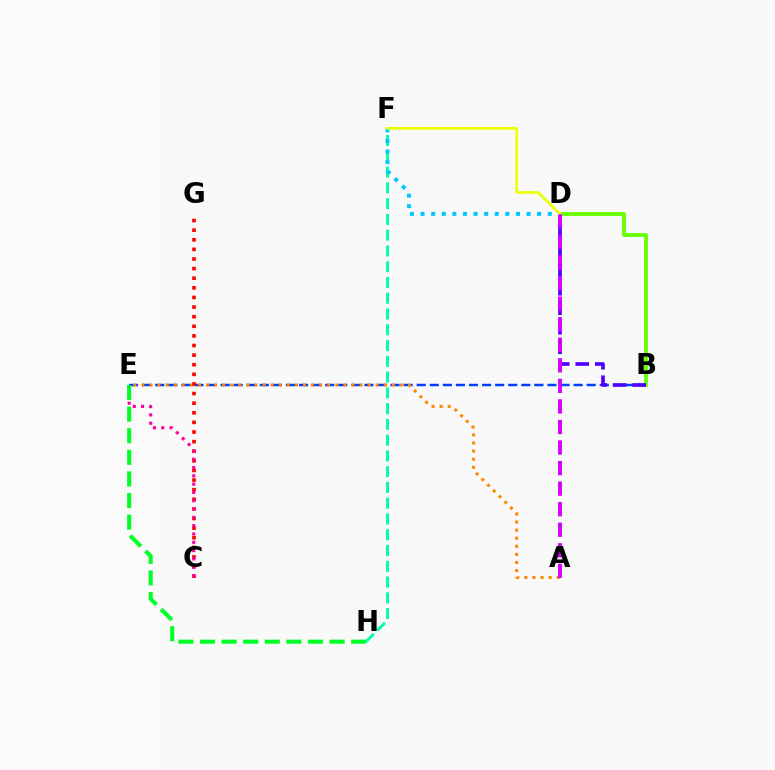{('F', 'H'): [{'color': '#00ffaf', 'line_style': 'dashed', 'thickness': 2.14}], ('B', 'E'): [{'color': '#003fff', 'line_style': 'dashed', 'thickness': 1.78}], ('B', 'D'): [{'color': '#66ff00', 'line_style': 'solid', 'thickness': 2.76}, {'color': '#4f00ff', 'line_style': 'dashed', 'thickness': 2.65}], ('A', 'E'): [{'color': '#ff8800', 'line_style': 'dotted', 'thickness': 2.2}], ('D', 'F'): [{'color': '#00c7ff', 'line_style': 'dotted', 'thickness': 2.88}, {'color': '#eeff00', 'line_style': 'solid', 'thickness': 1.93}], ('C', 'G'): [{'color': '#ff0000', 'line_style': 'dotted', 'thickness': 2.61}], ('C', 'E'): [{'color': '#ff00a0', 'line_style': 'dotted', 'thickness': 2.26}], ('E', 'H'): [{'color': '#00ff27', 'line_style': 'dashed', 'thickness': 2.93}], ('A', 'D'): [{'color': '#d600ff', 'line_style': 'dashed', 'thickness': 2.79}]}